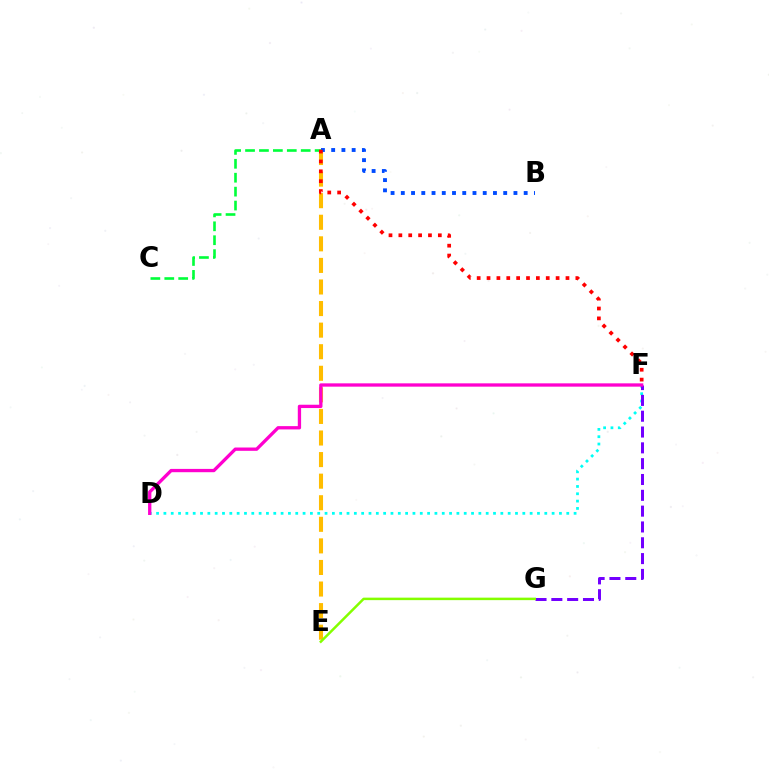{('A', 'C'): [{'color': '#00ff39', 'line_style': 'dashed', 'thickness': 1.89}], ('D', 'F'): [{'color': '#00fff6', 'line_style': 'dotted', 'thickness': 1.99}, {'color': '#ff00cf', 'line_style': 'solid', 'thickness': 2.38}], ('F', 'G'): [{'color': '#7200ff', 'line_style': 'dashed', 'thickness': 2.15}], ('A', 'E'): [{'color': '#ffbd00', 'line_style': 'dashed', 'thickness': 2.93}], ('A', 'B'): [{'color': '#004bff', 'line_style': 'dotted', 'thickness': 2.78}], ('E', 'G'): [{'color': '#84ff00', 'line_style': 'solid', 'thickness': 1.8}], ('A', 'F'): [{'color': '#ff0000', 'line_style': 'dotted', 'thickness': 2.68}]}